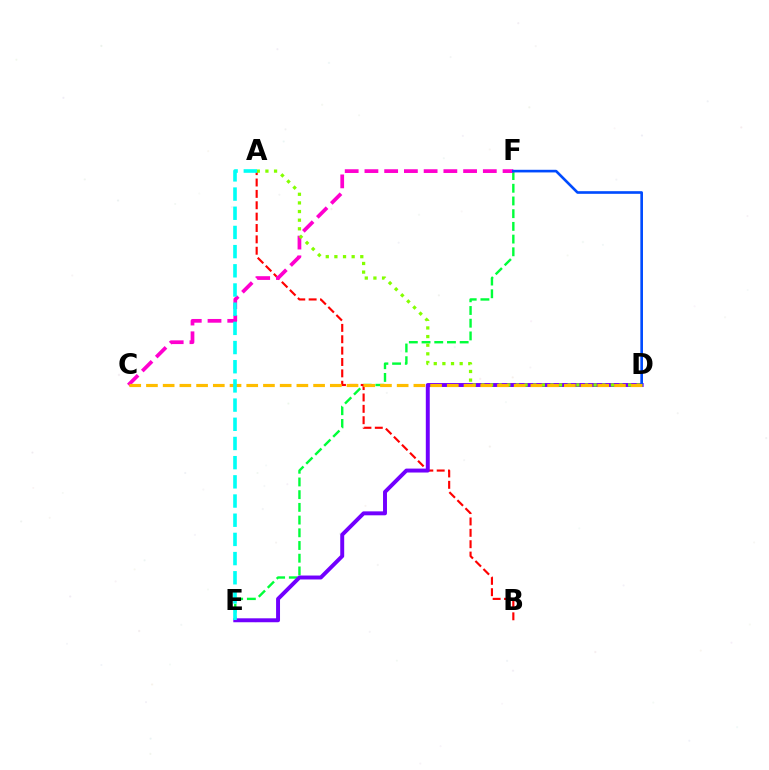{('E', 'F'): [{'color': '#00ff39', 'line_style': 'dashed', 'thickness': 1.73}], ('A', 'B'): [{'color': '#ff0000', 'line_style': 'dashed', 'thickness': 1.54}], ('C', 'F'): [{'color': '#ff00cf', 'line_style': 'dashed', 'thickness': 2.68}], ('D', 'E'): [{'color': '#7200ff', 'line_style': 'solid', 'thickness': 2.84}], ('A', 'D'): [{'color': '#84ff00', 'line_style': 'dotted', 'thickness': 2.35}], ('D', 'F'): [{'color': '#004bff', 'line_style': 'solid', 'thickness': 1.9}], ('C', 'D'): [{'color': '#ffbd00', 'line_style': 'dashed', 'thickness': 2.27}], ('A', 'E'): [{'color': '#00fff6', 'line_style': 'dashed', 'thickness': 2.61}]}